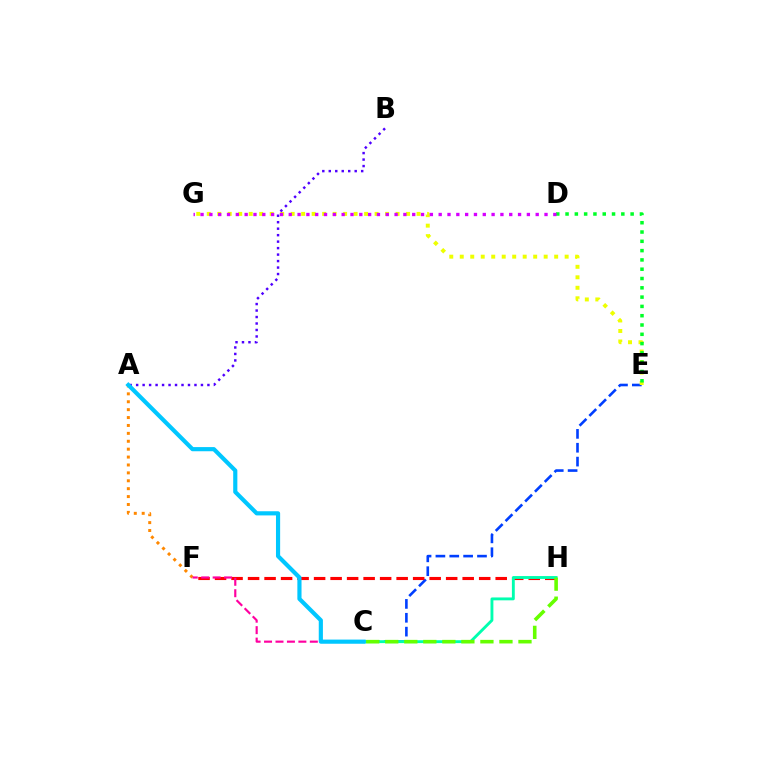{('C', 'E'): [{'color': '#003fff', 'line_style': 'dashed', 'thickness': 1.88}], ('A', 'F'): [{'color': '#ff8800', 'line_style': 'dotted', 'thickness': 2.15}], ('E', 'G'): [{'color': '#eeff00', 'line_style': 'dotted', 'thickness': 2.85}], ('F', 'H'): [{'color': '#ff0000', 'line_style': 'dashed', 'thickness': 2.24}], ('A', 'B'): [{'color': '#4f00ff', 'line_style': 'dotted', 'thickness': 1.76}], ('C', 'F'): [{'color': '#ff00a0', 'line_style': 'dashed', 'thickness': 1.56}], ('C', 'H'): [{'color': '#00ffaf', 'line_style': 'solid', 'thickness': 2.07}, {'color': '#66ff00', 'line_style': 'dashed', 'thickness': 2.59}], ('D', 'E'): [{'color': '#00ff27', 'line_style': 'dotted', 'thickness': 2.53}], ('A', 'C'): [{'color': '#00c7ff', 'line_style': 'solid', 'thickness': 2.99}], ('D', 'G'): [{'color': '#d600ff', 'line_style': 'dotted', 'thickness': 2.4}]}